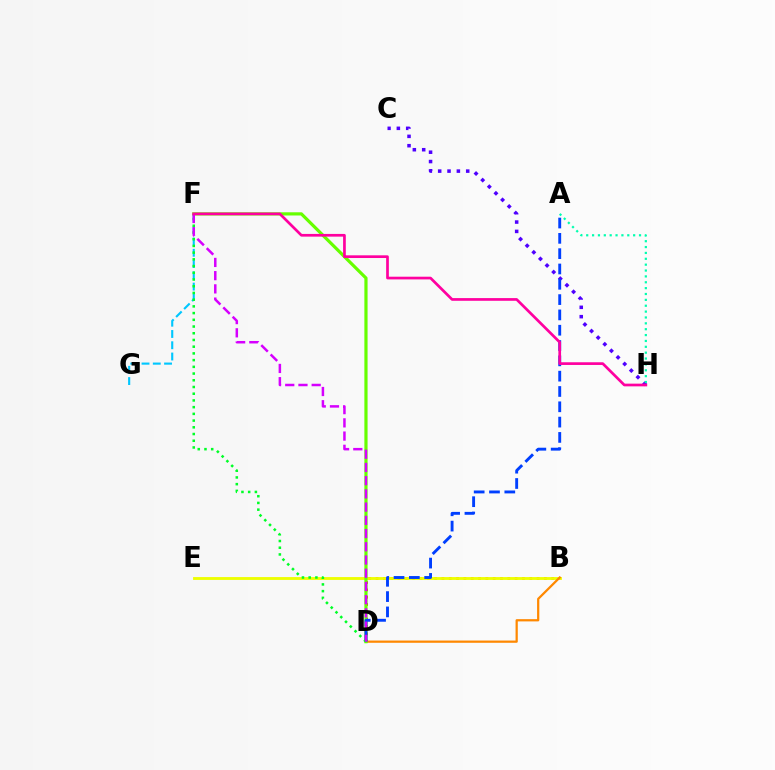{('C', 'H'): [{'color': '#4f00ff', 'line_style': 'dotted', 'thickness': 2.54}], ('F', 'G'): [{'color': '#00c7ff', 'line_style': 'dashed', 'thickness': 1.53}], ('B', 'D'): [{'color': '#ff0000', 'line_style': 'dotted', 'thickness': 1.99}, {'color': '#ff8800', 'line_style': 'solid', 'thickness': 1.61}], ('B', 'E'): [{'color': '#eeff00', 'line_style': 'solid', 'thickness': 2.05}], ('D', 'F'): [{'color': '#66ff00', 'line_style': 'solid', 'thickness': 2.3}, {'color': '#00ff27', 'line_style': 'dotted', 'thickness': 1.83}, {'color': '#d600ff', 'line_style': 'dashed', 'thickness': 1.8}], ('A', 'D'): [{'color': '#003fff', 'line_style': 'dashed', 'thickness': 2.08}], ('A', 'H'): [{'color': '#00ffaf', 'line_style': 'dotted', 'thickness': 1.59}], ('F', 'H'): [{'color': '#ff00a0', 'line_style': 'solid', 'thickness': 1.94}]}